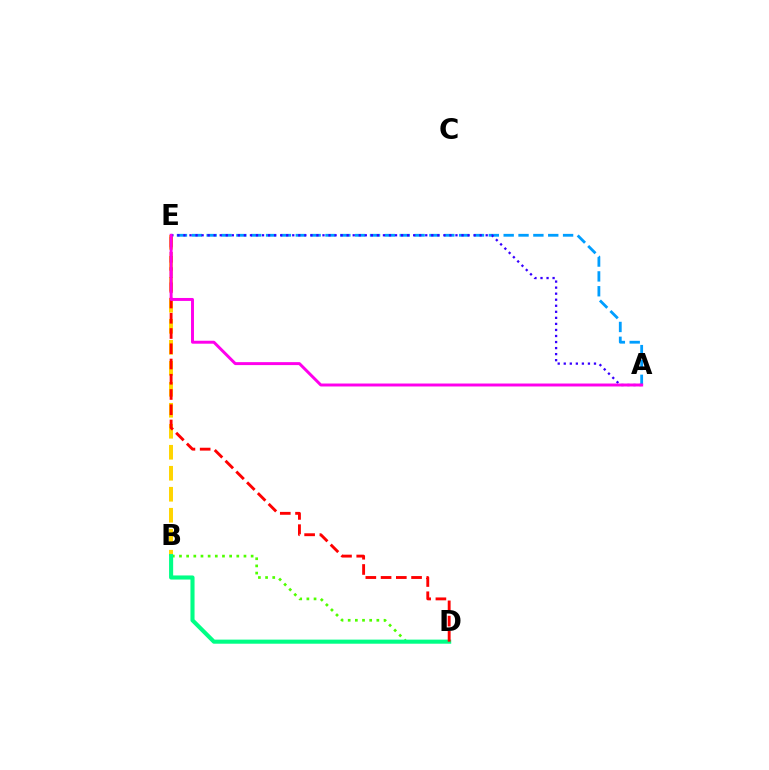{('B', 'D'): [{'color': '#4fff00', 'line_style': 'dotted', 'thickness': 1.95}, {'color': '#00ff86', 'line_style': 'solid', 'thickness': 2.95}], ('B', 'E'): [{'color': '#ffd500', 'line_style': 'dashed', 'thickness': 2.85}], ('D', 'E'): [{'color': '#ff0000', 'line_style': 'dashed', 'thickness': 2.07}], ('A', 'E'): [{'color': '#009eff', 'line_style': 'dashed', 'thickness': 2.02}, {'color': '#3700ff', 'line_style': 'dotted', 'thickness': 1.64}, {'color': '#ff00ed', 'line_style': 'solid', 'thickness': 2.13}]}